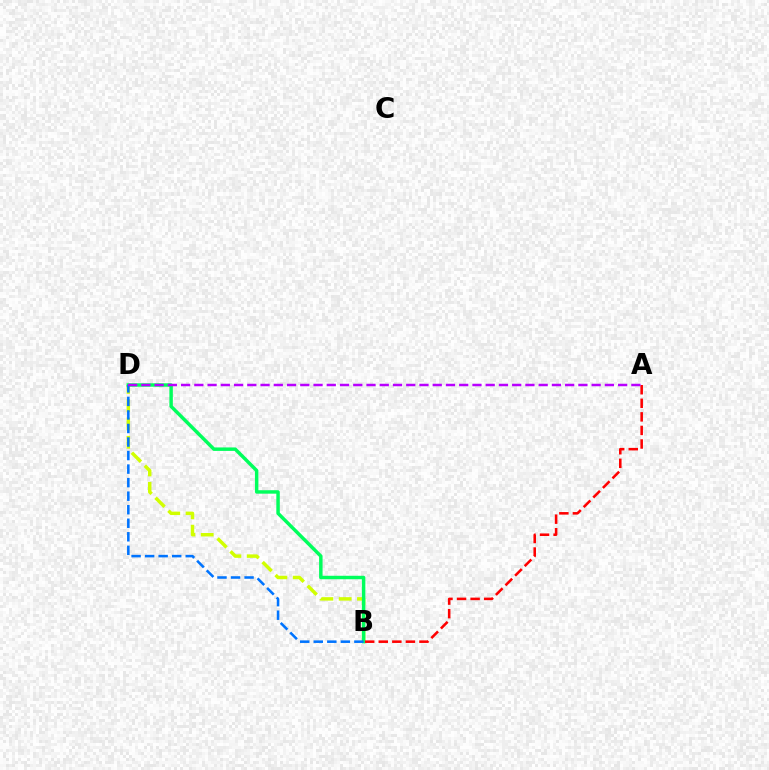{('B', 'D'): [{'color': '#d1ff00', 'line_style': 'dashed', 'thickness': 2.48}, {'color': '#00ff5c', 'line_style': 'solid', 'thickness': 2.49}, {'color': '#0074ff', 'line_style': 'dashed', 'thickness': 1.84}], ('A', 'B'): [{'color': '#ff0000', 'line_style': 'dashed', 'thickness': 1.84}], ('A', 'D'): [{'color': '#b900ff', 'line_style': 'dashed', 'thickness': 1.8}]}